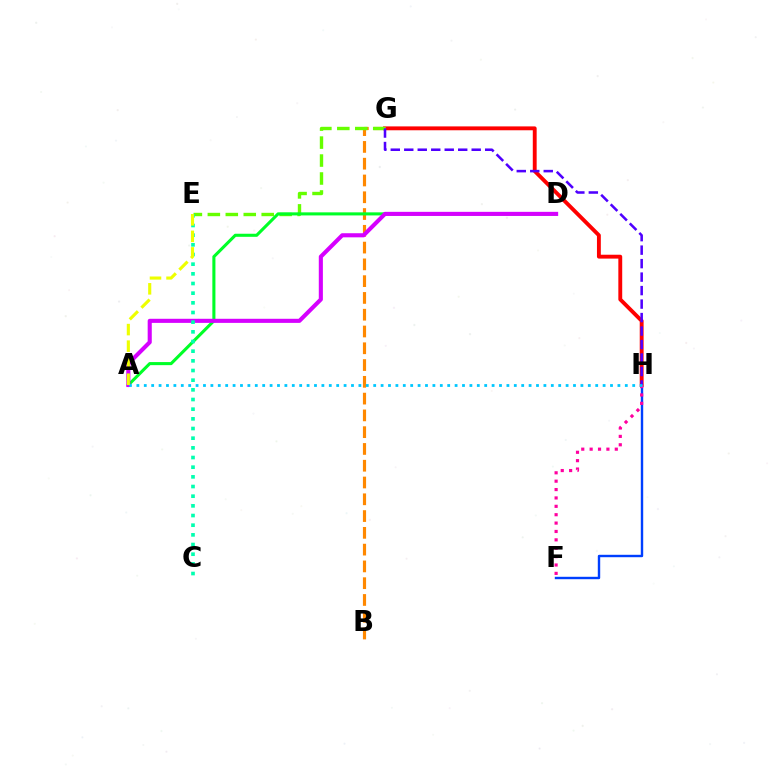{('F', 'H'): [{'color': '#003fff', 'line_style': 'solid', 'thickness': 1.73}, {'color': '#ff00a0', 'line_style': 'dotted', 'thickness': 2.28}], ('G', 'H'): [{'color': '#ff0000', 'line_style': 'solid', 'thickness': 2.79}, {'color': '#4f00ff', 'line_style': 'dashed', 'thickness': 1.83}], ('B', 'G'): [{'color': '#ff8800', 'line_style': 'dashed', 'thickness': 2.28}], ('E', 'G'): [{'color': '#66ff00', 'line_style': 'dashed', 'thickness': 2.44}], ('A', 'D'): [{'color': '#00ff27', 'line_style': 'solid', 'thickness': 2.21}, {'color': '#d600ff', 'line_style': 'solid', 'thickness': 2.95}], ('A', 'H'): [{'color': '#00c7ff', 'line_style': 'dotted', 'thickness': 2.01}], ('C', 'E'): [{'color': '#00ffaf', 'line_style': 'dotted', 'thickness': 2.63}], ('A', 'E'): [{'color': '#eeff00', 'line_style': 'dashed', 'thickness': 2.25}]}